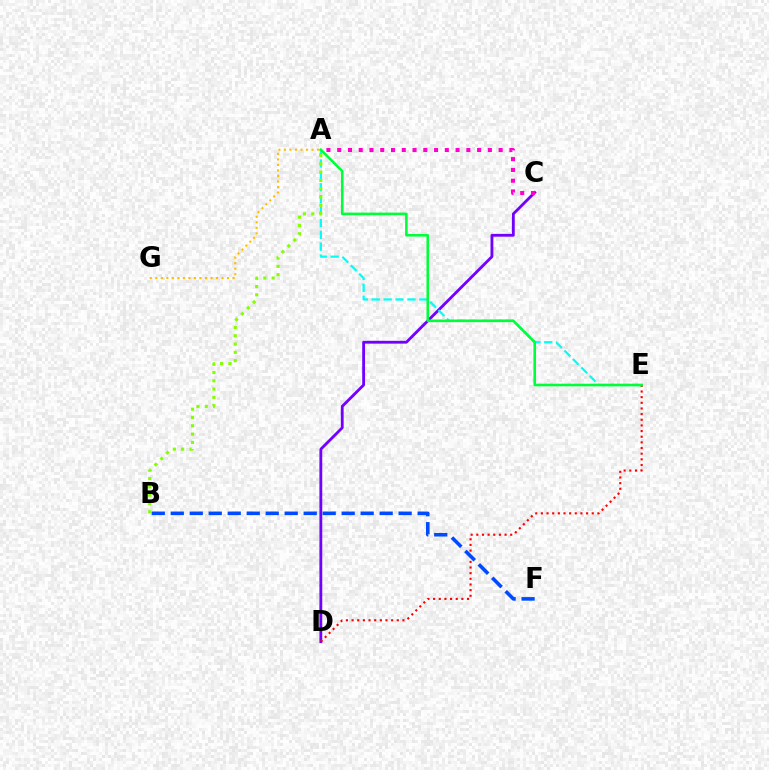{('C', 'D'): [{'color': '#7200ff', 'line_style': 'solid', 'thickness': 2.03}], ('A', 'E'): [{'color': '#00fff6', 'line_style': 'dashed', 'thickness': 1.62}, {'color': '#00ff39', 'line_style': 'solid', 'thickness': 1.87}], ('D', 'E'): [{'color': '#ff0000', 'line_style': 'dotted', 'thickness': 1.54}], ('A', 'B'): [{'color': '#84ff00', 'line_style': 'dotted', 'thickness': 2.26}], ('A', 'G'): [{'color': '#ffbd00', 'line_style': 'dotted', 'thickness': 1.5}], ('B', 'F'): [{'color': '#004bff', 'line_style': 'dashed', 'thickness': 2.58}], ('A', 'C'): [{'color': '#ff00cf', 'line_style': 'dotted', 'thickness': 2.92}]}